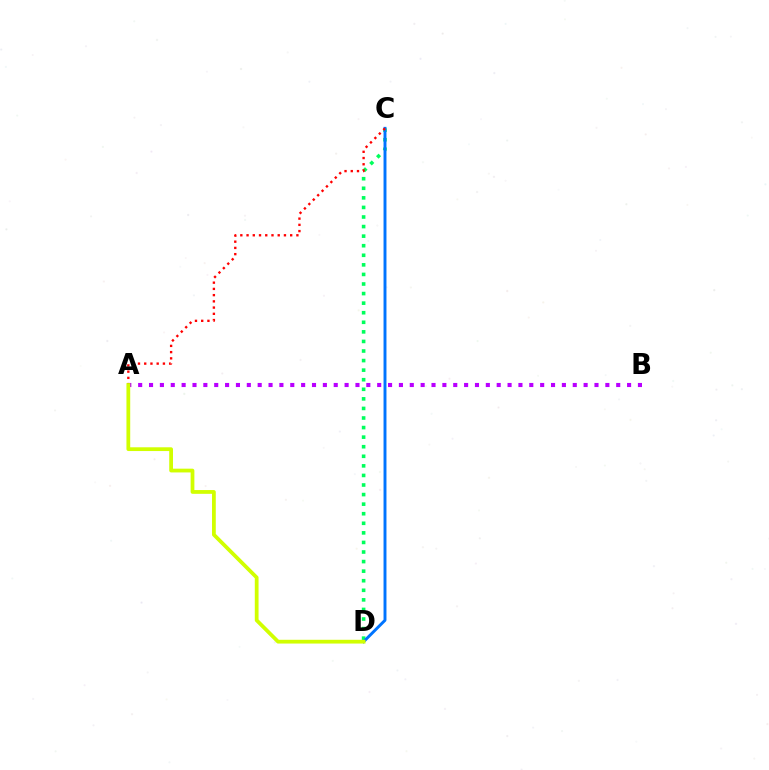{('C', 'D'): [{'color': '#00ff5c', 'line_style': 'dotted', 'thickness': 2.6}, {'color': '#0074ff', 'line_style': 'solid', 'thickness': 2.11}], ('A', 'B'): [{'color': '#b900ff', 'line_style': 'dotted', 'thickness': 2.95}], ('A', 'C'): [{'color': '#ff0000', 'line_style': 'dotted', 'thickness': 1.69}], ('A', 'D'): [{'color': '#d1ff00', 'line_style': 'solid', 'thickness': 2.71}]}